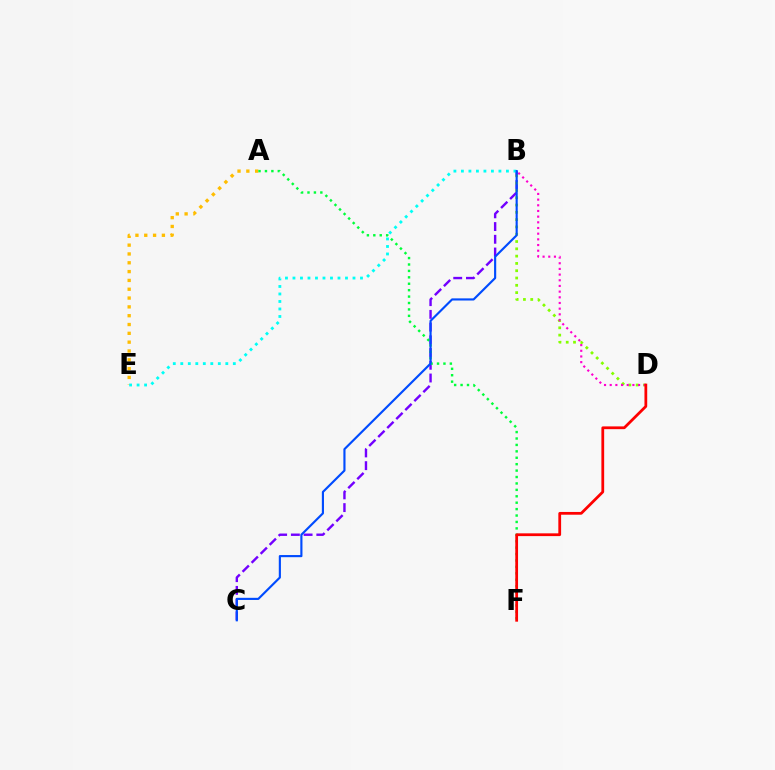{('A', 'E'): [{'color': '#ffbd00', 'line_style': 'dotted', 'thickness': 2.4}], ('B', 'C'): [{'color': '#7200ff', 'line_style': 'dashed', 'thickness': 1.73}, {'color': '#004bff', 'line_style': 'solid', 'thickness': 1.54}], ('B', 'D'): [{'color': '#84ff00', 'line_style': 'dotted', 'thickness': 1.98}, {'color': '#ff00cf', 'line_style': 'dotted', 'thickness': 1.54}], ('A', 'F'): [{'color': '#00ff39', 'line_style': 'dotted', 'thickness': 1.74}], ('B', 'E'): [{'color': '#00fff6', 'line_style': 'dotted', 'thickness': 2.04}], ('D', 'F'): [{'color': '#ff0000', 'line_style': 'solid', 'thickness': 1.99}]}